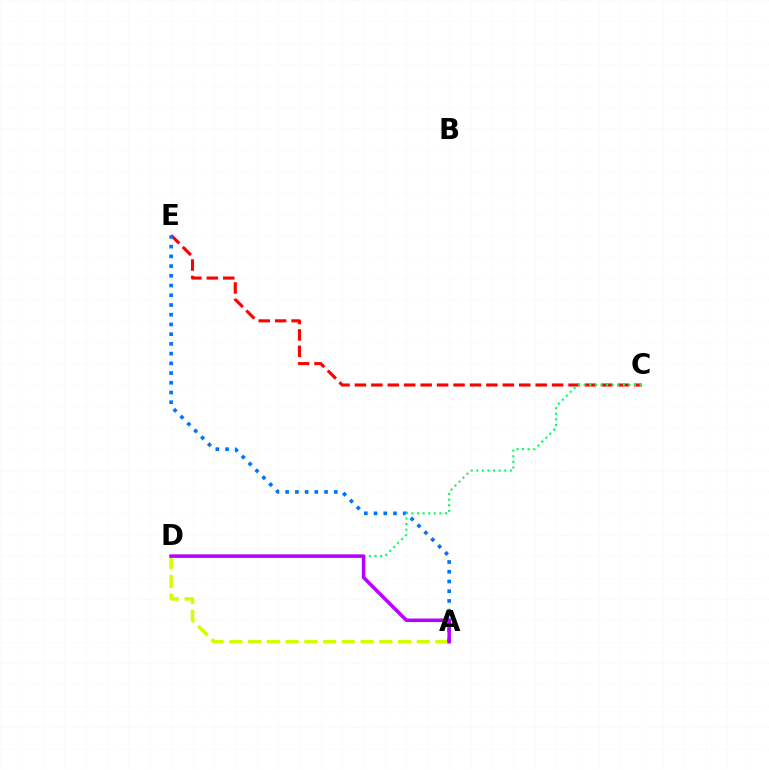{('A', 'D'): [{'color': '#d1ff00', 'line_style': 'dashed', 'thickness': 2.55}, {'color': '#b900ff', 'line_style': 'solid', 'thickness': 2.56}], ('C', 'E'): [{'color': '#ff0000', 'line_style': 'dashed', 'thickness': 2.23}], ('A', 'E'): [{'color': '#0074ff', 'line_style': 'dotted', 'thickness': 2.64}], ('C', 'D'): [{'color': '#00ff5c', 'line_style': 'dotted', 'thickness': 1.52}]}